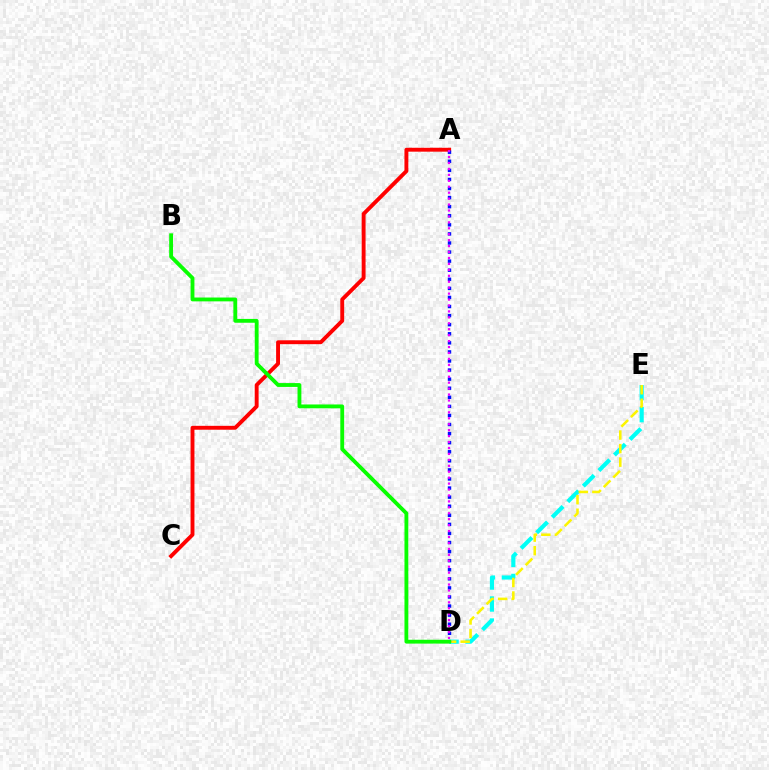{('D', 'E'): [{'color': '#00fff6', 'line_style': 'dashed', 'thickness': 2.99}, {'color': '#fcf500', 'line_style': 'dashed', 'thickness': 1.84}], ('A', 'C'): [{'color': '#ff0000', 'line_style': 'solid', 'thickness': 2.8}], ('A', 'D'): [{'color': '#0010ff', 'line_style': 'dotted', 'thickness': 2.47}, {'color': '#ee00ff', 'line_style': 'dotted', 'thickness': 1.61}], ('B', 'D'): [{'color': '#08ff00', 'line_style': 'solid', 'thickness': 2.76}]}